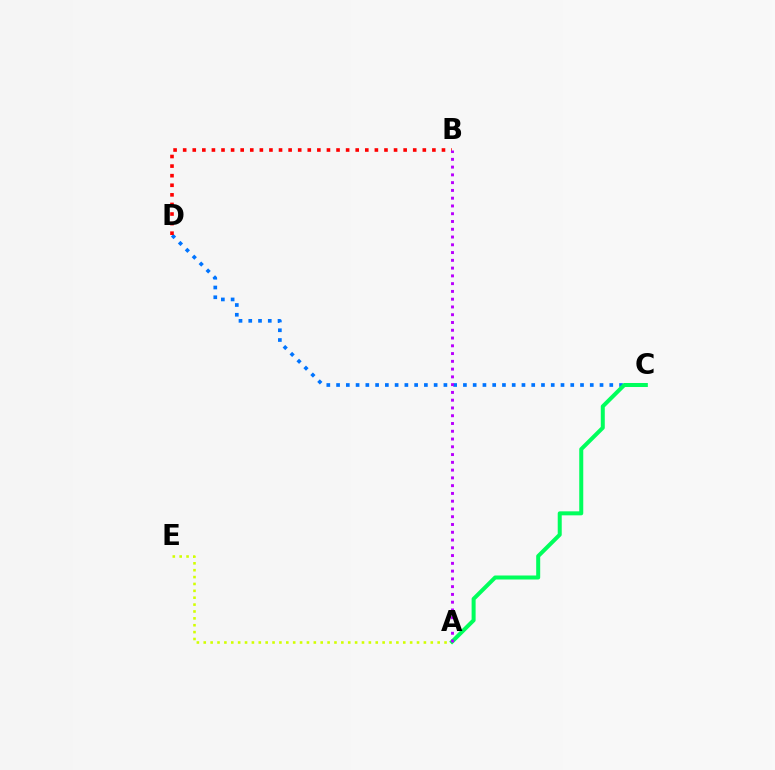{('A', 'E'): [{'color': '#d1ff00', 'line_style': 'dotted', 'thickness': 1.87}], ('C', 'D'): [{'color': '#0074ff', 'line_style': 'dotted', 'thickness': 2.65}], ('B', 'D'): [{'color': '#ff0000', 'line_style': 'dotted', 'thickness': 2.6}], ('A', 'C'): [{'color': '#00ff5c', 'line_style': 'solid', 'thickness': 2.88}], ('A', 'B'): [{'color': '#b900ff', 'line_style': 'dotted', 'thickness': 2.11}]}